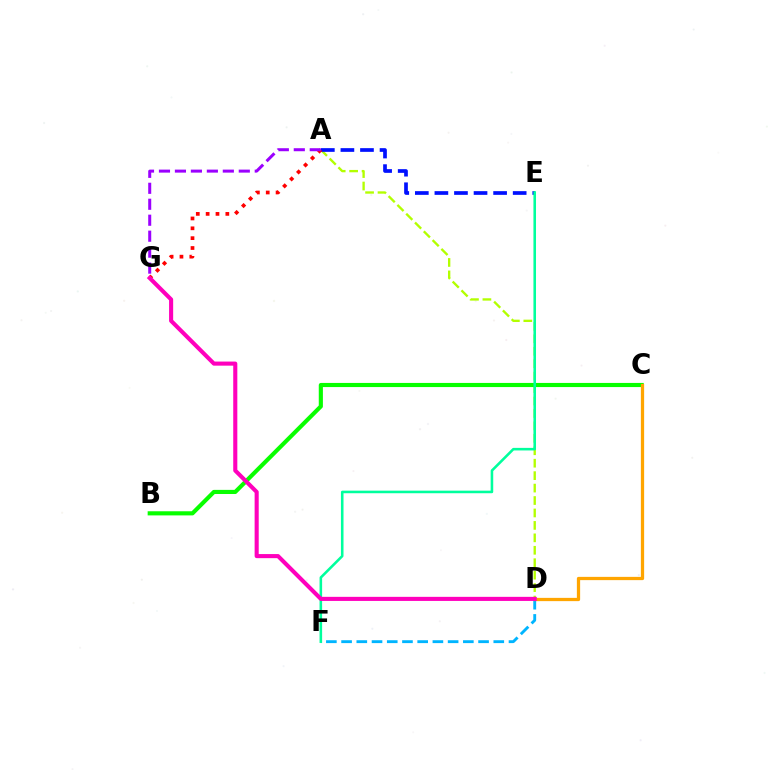{('A', 'D'): [{'color': '#b3ff00', 'line_style': 'dashed', 'thickness': 1.69}], ('A', 'E'): [{'color': '#0010ff', 'line_style': 'dashed', 'thickness': 2.66}], ('D', 'F'): [{'color': '#00b5ff', 'line_style': 'dashed', 'thickness': 2.07}], ('A', 'G'): [{'color': '#ff0000', 'line_style': 'dotted', 'thickness': 2.68}, {'color': '#9b00ff', 'line_style': 'dashed', 'thickness': 2.17}], ('B', 'C'): [{'color': '#08ff00', 'line_style': 'solid', 'thickness': 2.97}], ('C', 'D'): [{'color': '#ffa500', 'line_style': 'solid', 'thickness': 2.35}], ('E', 'F'): [{'color': '#00ff9d', 'line_style': 'solid', 'thickness': 1.85}], ('D', 'G'): [{'color': '#ff00bd', 'line_style': 'solid', 'thickness': 2.95}]}